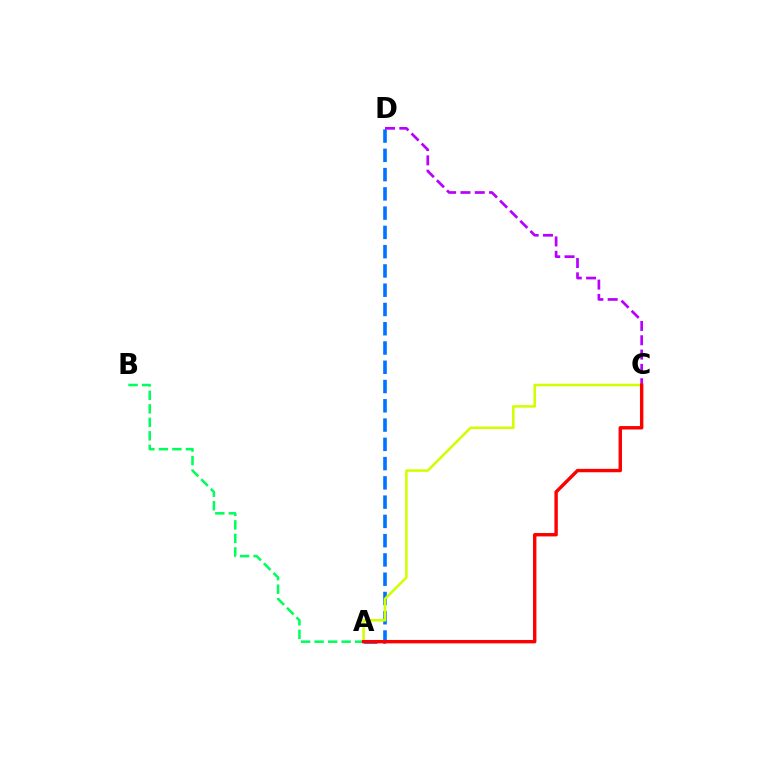{('A', 'D'): [{'color': '#0074ff', 'line_style': 'dashed', 'thickness': 2.62}], ('A', 'B'): [{'color': '#00ff5c', 'line_style': 'dashed', 'thickness': 1.83}], ('C', 'D'): [{'color': '#b900ff', 'line_style': 'dashed', 'thickness': 1.95}], ('A', 'C'): [{'color': '#d1ff00', 'line_style': 'solid', 'thickness': 1.83}, {'color': '#ff0000', 'line_style': 'solid', 'thickness': 2.45}]}